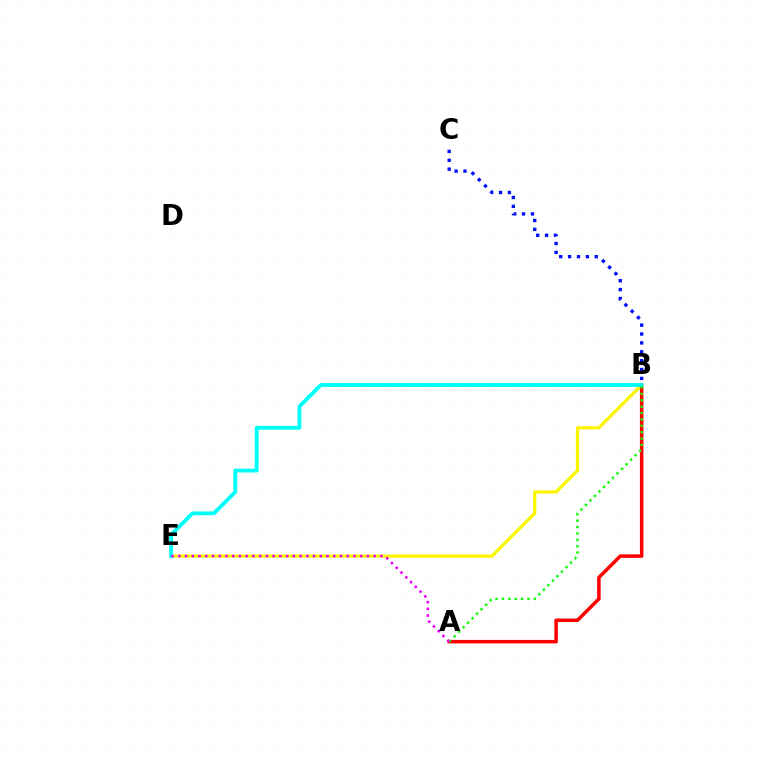{('B', 'E'): [{'color': '#fcf500', 'line_style': 'solid', 'thickness': 2.32}, {'color': '#00fff6', 'line_style': 'solid', 'thickness': 2.76}], ('A', 'B'): [{'color': '#ff0000', 'line_style': 'solid', 'thickness': 2.52}, {'color': '#08ff00', 'line_style': 'dotted', 'thickness': 1.74}], ('A', 'E'): [{'color': '#ee00ff', 'line_style': 'dotted', 'thickness': 1.83}], ('B', 'C'): [{'color': '#0010ff', 'line_style': 'dotted', 'thickness': 2.41}]}